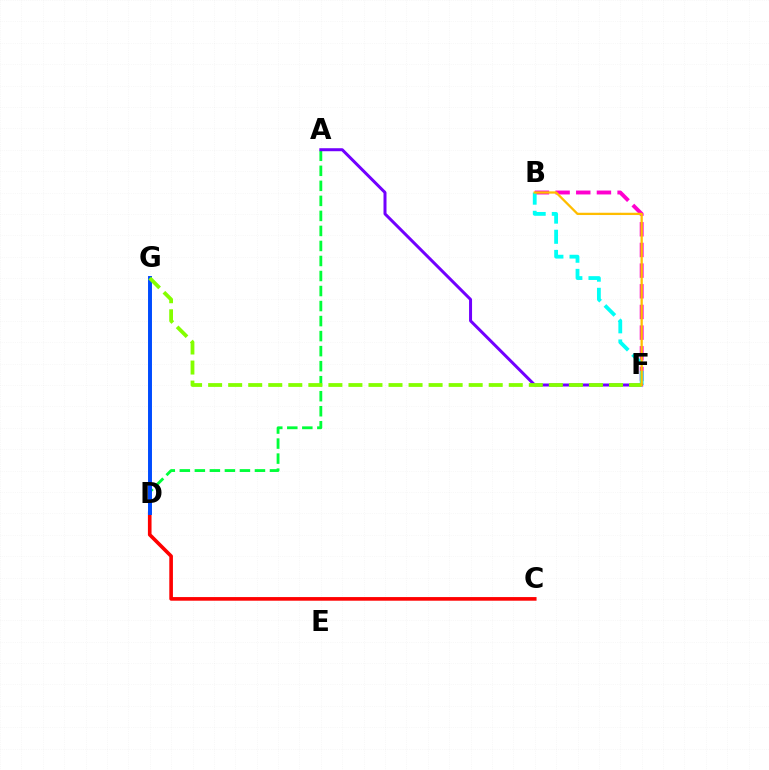{('B', 'F'): [{'color': '#ff00cf', 'line_style': 'dashed', 'thickness': 2.81}, {'color': '#00fff6', 'line_style': 'dashed', 'thickness': 2.74}, {'color': '#ffbd00', 'line_style': 'solid', 'thickness': 1.64}], ('A', 'D'): [{'color': '#00ff39', 'line_style': 'dashed', 'thickness': 2.04}], ('A', 'F'): [{'color': '#7200ff', 'line_style': 'solid', 'thickness': 2.16}], ('C', 'D'): [{'color': '#ff0000', 'line_style': 'solid', 'thickness': 2.61}], ('D', 'G'): [{'color': '#004bff', 'line_style': 'solid', 'thickness': 2.84}], ('F', 'G'): [{'color': '#84ff00', 'line_style': 'dashed', 'thickness': 2.72}]}